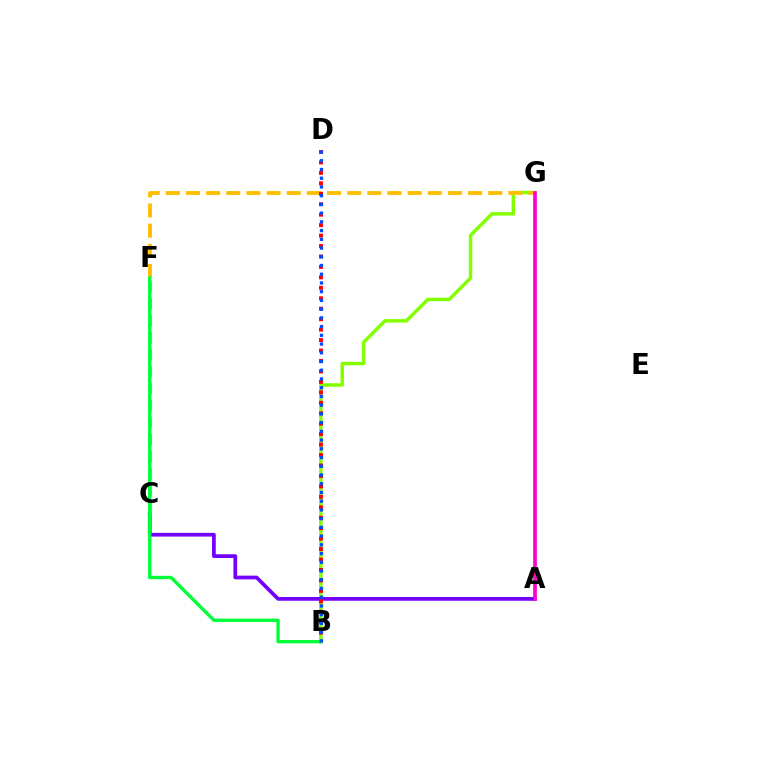{('B', 'G'): [{'color': '#84ff00', 'line_style': 'solid', 'thickness': 2.49}], ('F', 'G'): [{'color': '#ffbd00', 'line_style': 'dashed', 'thickness': 2.74}], ('A', 'C'): [{'color': '#7200ff', 'line_style': 'solid', 'thickness': 2.67}], ('C', 'F'): [{'color': '#00fff6', 'line_style': 'dashed', 'thickness': 2.31}], ('A', 'G'): [{'color': '#ff00cf', 'line_style': 'solid', 'thickness': 2.64}], ('B', 'F'): [{'color': '#00ff39', 'line_style': 'solid', 'thickness': 2.41}], ('B', 'D'): [{'color': '#ff0000', 'line_style': 'dotted', 'thickness': 2.84}, {'color': '#004bff', 'line_style': 'dotted', 'thickness': 2.37}]}